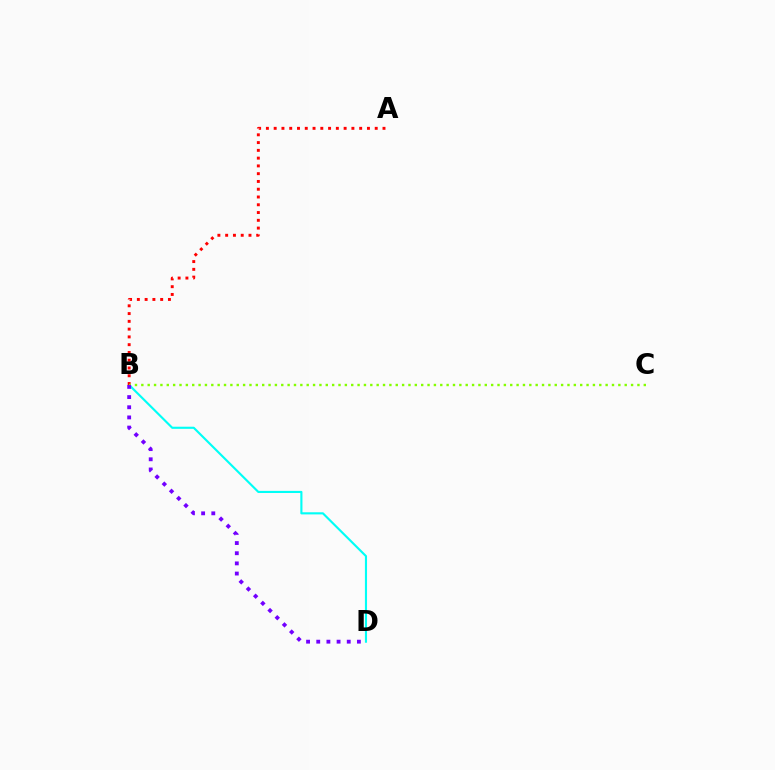{('B', 'D'): [{'color': '#00fff6', 'line_style': 'solid', 'thickness': 1.53}, {'color': '#7200ff', 'line_style': 'dotted', 'thickness': 2.76}], ('A', 'B'): [{'color': '#ff0000', 'line_style': 'dotted', 'thickness': 2.11}], ('B', 'C'): [{'color': '#84ff00', 'line_style': 'dotted', 'thickness': 1.73}]}